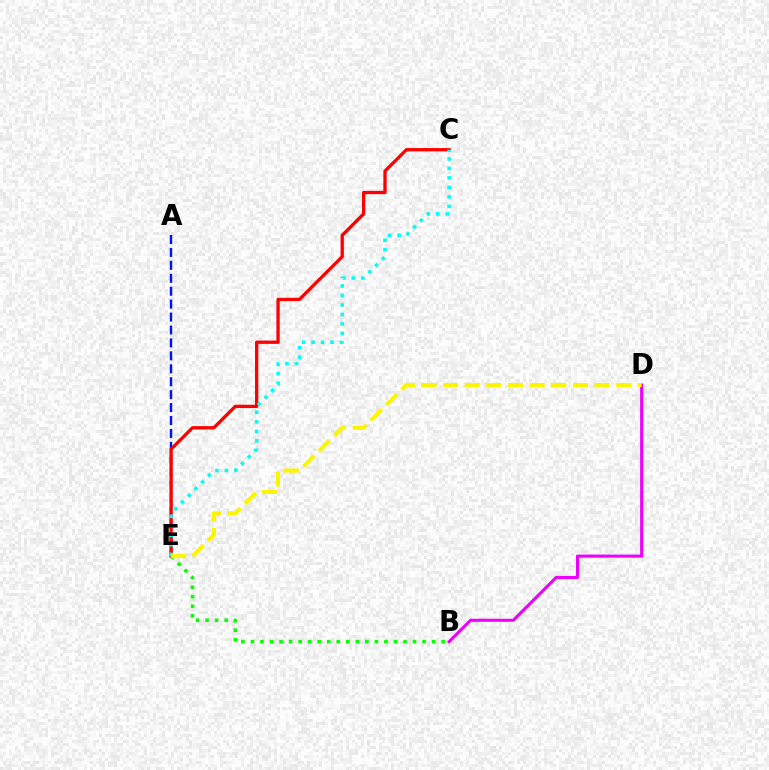{('A', 'E'): [{'color': '#0010ff', 'line_style': 'dashed', 'thickness': 1.76}], ('C', 'E'): [{'color': '#ff0000', 'line_style': 'solid', 'thickness': 2.37}, {'color': '#00fff6', 'line_style': 'dotted', 'thickness': 2.58}], ('B', 'D'): [{'color': '#ee00ff', 'line_style': 'solid', 'thickness': 2.21}], ('B', 'E'): [{'color': '#08ff00', 'line_style': 'dotted', 'thickness': 2.59}], ('D', 'E'): [{'color': '#fcf500', 'line_style': 'dashed', 'thickness': 2.94}]}